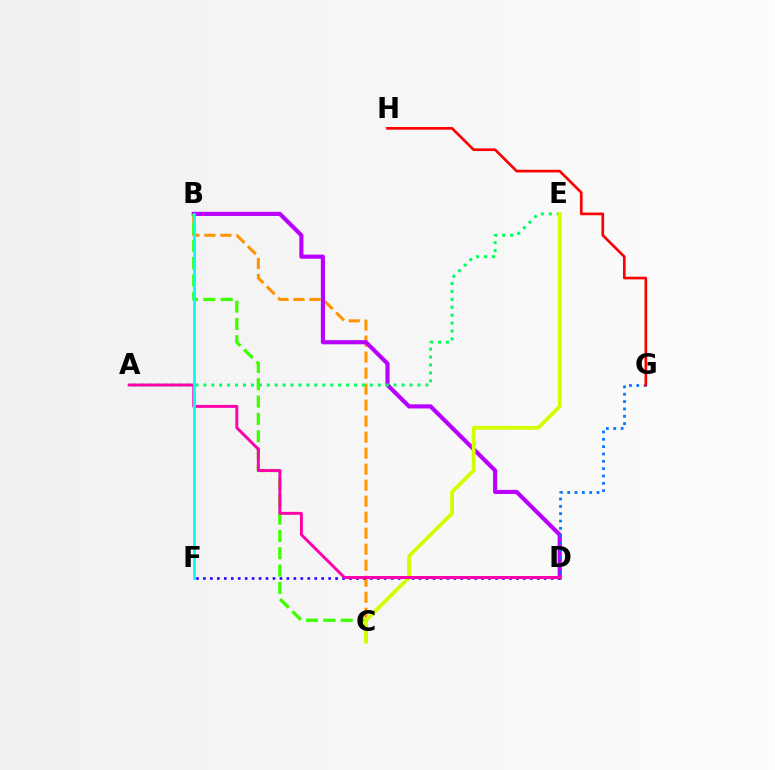{('B', 'C'): [{'color': '#ff9400', 'line_style': 'dashed', 'thickness': 2.17}, {'color': '#3dff00', 'line_style': 'dashed', 'thickness': 2.35}], ('B', 'D'): [{'color': '#b900ff', 'line_style': 'solid', 'thickness': 2.98}], ('A', 'E'): [{'color': '#00ff5c', 'line_style': 'dotted', 'thickness': 2.15}], ('D', 'F'): [{'color': '#2500ff', 'line_style': 'dotted', 'thickness': 1.89}], ('D', 'G'): [{'color': '#0074ff', 'line_style': 'dotted', 'thickness': 1.99}], ('C', 'E'): [{'color': '#d1ff00', 'line_style': 'solid', 'thickness': 2.73}], ('G', 'H'): [{'color': '#ff0000', 'line_style': 'solid', 'thickness': 1.92}], ('A', 'D'): [{'color': '#ff00ac', 'line_style': 'solid', 'thickness': 2.11}], ('B', 'F'): [{'color': '#00fff6', 'line_style': 'solid', 'thickness': 2.01}]}